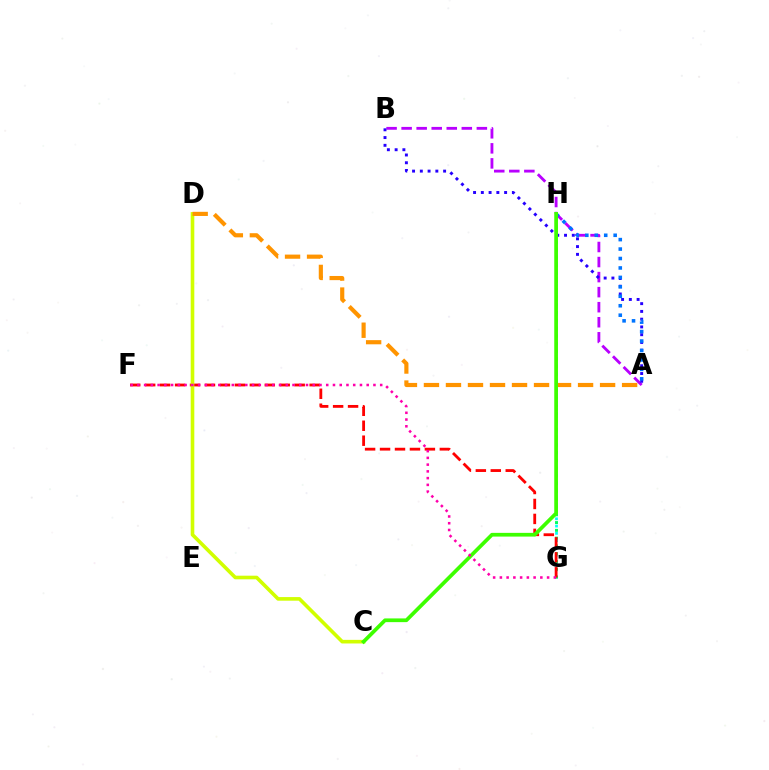{('G', 'H'): [{'color': '#00fff6', 'line_style': 'dotted', 'thickness': 1.98}, {'color': '#00ff5c', 'line_style': 'dotted', 'thickness': 2.11}], ('A', 'B'): [{'color': '#b900ff', 'line_style': 'dashed', 'thickness': 2.04}, {'color': '#2500ff', 'line_style': 'dotted', 'thickness': 2.11}], ('F', 'G'): [{'color': '#ff0000', 'line_style': 'dashed', 'thickness': 2.03}, {'color': '#ff00ac', 'line_style': 'dotted', 'thickness': 1.83}], ('C', 'D'): [{'color': '#d1ff00', 'line_style': 'solid', 'thickness': 2.6}], ('A', 'H'): [{'color': '#0074ff', 'line_style': 'dotted', 'thickness': 2.57}], ('A', 'D'): [{'color': '#ff9400', 'line_style': 'dashed', 'thickness': 2.99}], ('C', 'H'): [{'color': '#3dff00', 'line_style': 'solid', 'thickness': 2.68}]}